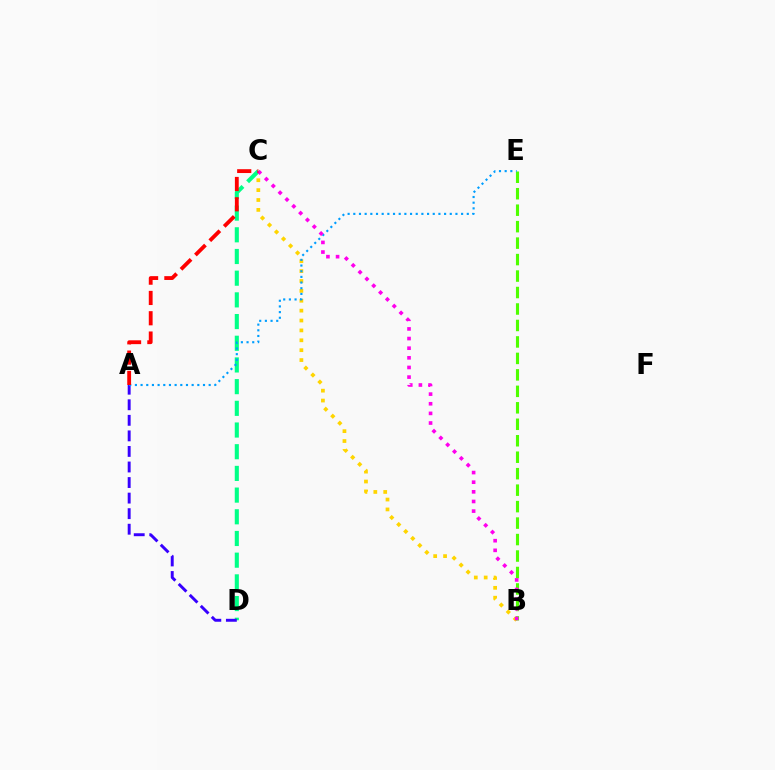{('B', 'C'): [{'color': '#ffd500', 'line_style': 'dotted', 'thickness': 2.69}, {'color': '#ff00ed', 'line_style': 'dotted', 'thickness': 2.62}], ('C', 'D'): [{'color': '#00ff86', 'line_style': 'dashed', 'thickness': 2.95}], ('A', 'D'): [{'color': '#3700ff', 'line_style': 'dashed', 'thickness': 2.11}], ('B', 'E'): [{'color': '#4fff00', 'line_style': 'dashed', 'thickness': 2.24}], ('A', 'E'): [{'color': '#009eff', 'line_style': 'dotted', 'thickness': 1.54}], ('A', 'C'): [{'color': '#ff0000', 'line_style': 'dashed', 'thickness': 2.76}]}